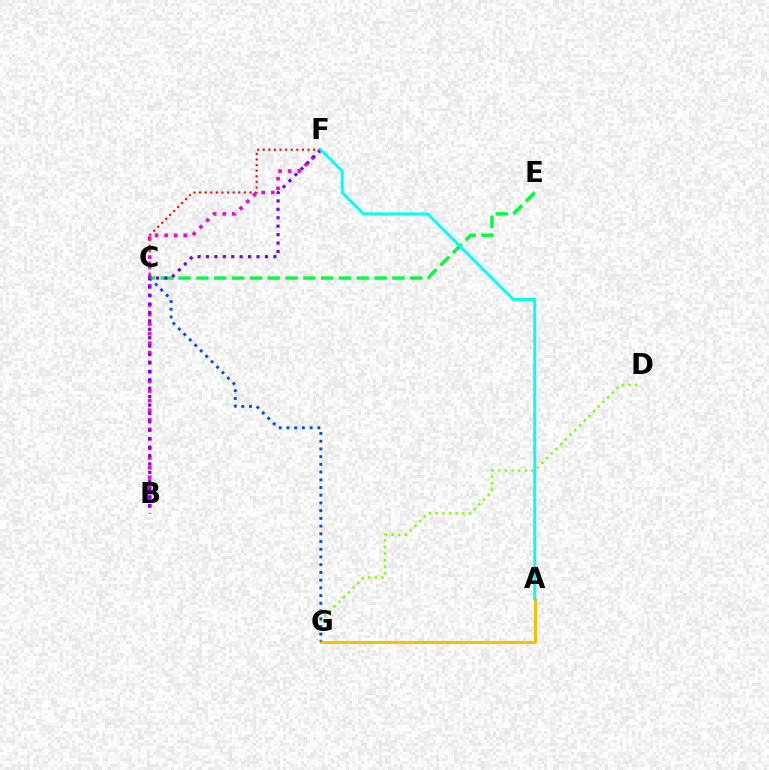{('C', 'F'): [{'color': '#ff0000', 'line_style': 'dotted', 'thickness': 1.52}], ('A', 'G'): [{'color': '#ffbd00', 'line_style': 'solid', 'thickness': 2.14}], ('D', 'G'): [{'color': '#84ff00', 'line_style': 'dotted', 'thickness': 1.8}], ('C', 'G'): [{'color': '#004bff', 'line_style': 'dotted', 'thickness': 2.1}], ('C', 'E'): [{'color': '#00ff39', 'line_style': 'dashed', 'thickness': 2.42}], ('B', 'F'): [{'color': '#ff00cf', 'line_style': 'dotted', 'thickness': 2.6}, {'color': '#7200ff', 'line_style': 'dotted', 'thickness': 2.29}], ('A', 'F'): [{'color': '#00fff6', 'line_style': 'solid', 'thickness': 2.1}]}